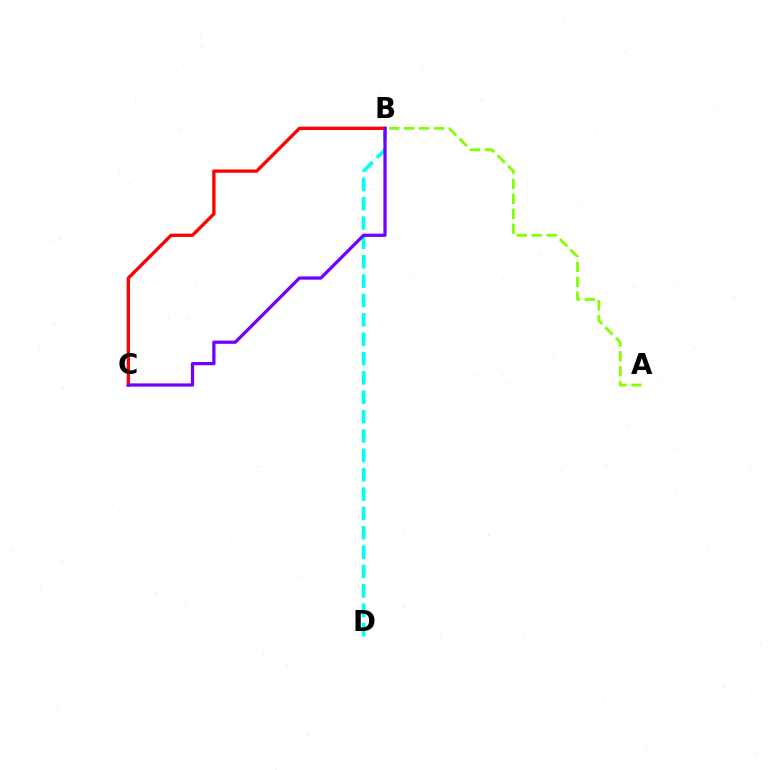{('A', 'B'): [{'color': '#84ff00', 'line_style': 'dashed', 'thickness': 2.03}], ('B', 'D'): [{'color': '#00fff6', 'line_style': 'dashed', 'thickness': 2.63}], ('B', 'C'): [{'color': '#ff0000', 'line_style': 'solid', 'thickness': 2.38}, {'color': '#7200ff', 'line_style': 'solid', 'thickness': 2.33}]}